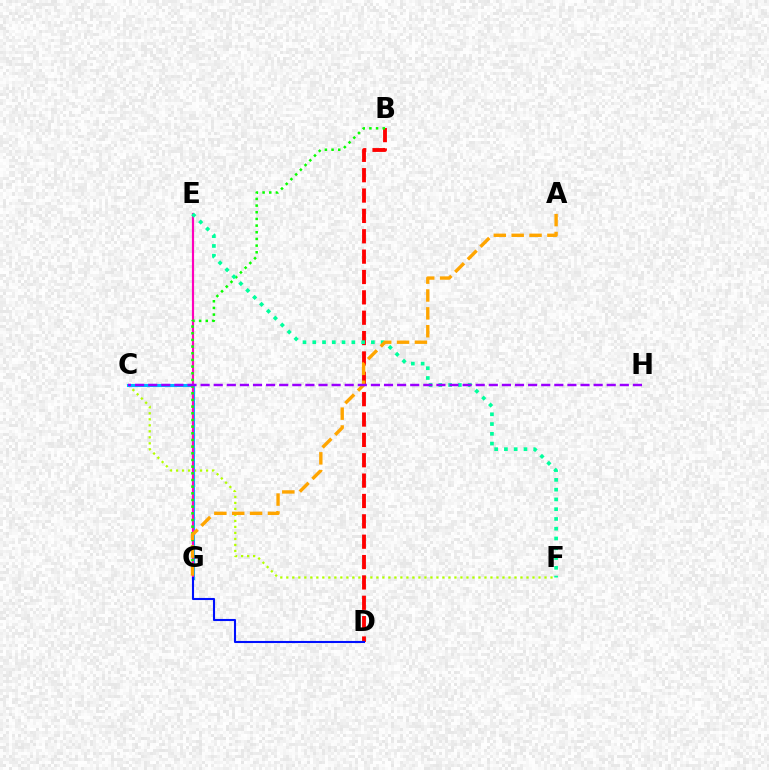{('C', 'F'): [{'color': '#b3ff00', 'line_style': 'dotted', 'thickness': 1.63}], ('C', 'G'): [{'color': '#00b5ff', 'line_style': 'solid', 'thickness': 2.23}], ('E', 'G'): [{'color': '#ff00bd', 'line_style': 'solid', 'thickness': 1.57}], ('B', 'D'): [{'color': '#ff0000', 'line_style': 'dashed', 'thickness': 2.77}], ('D', 'G'): [{'color': '#0010ff', 'line_style': 'solid', 'thickness': 1.51}], ('B', 'G'): [{'color': '#08ff00', 'line_style': 'dotted', 'thickness': 1.81}], ('E', 'F'): [{'color': '#00ff9d', 'line_style': 'dotted', 'thickness': 2.65}], ('A', 'G'): [{'color': '#ffa500', 'line_style': 'dashed', 'thickness': 2.43}], ('C', 'H'): [{'color': '#9b00ff', 'line_style': 'dashed', 'thickness': 1.78}]}